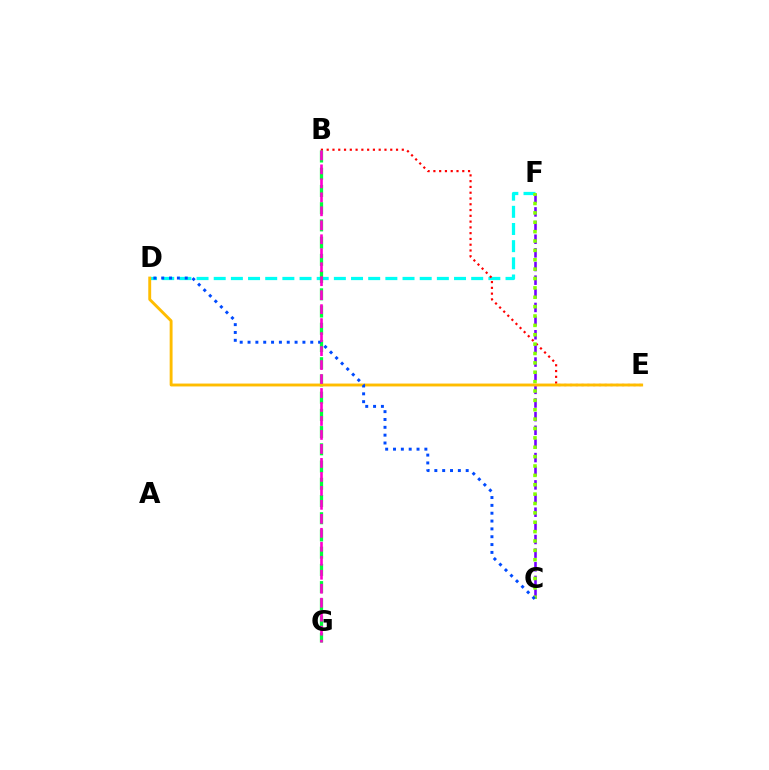{('D', 'F'): [{'color': '#00fff6', 'line_style': 'dashed', 'thickness': 2.33}], ('B', 'E'): [{'color': '#ff0000', 'line_style': 'dotted', 'thickness': 1.57}], ('C', 'F'): [{'color': '#7200ff', 'line_style': 'dashed', 'thickness': 1.85}, {'color': '#84ff00', 'line_style': 'dotted', 'thickness': 2.55}], ('B', 'G'): [{'color': '#00ff39', 'line_style': 'dashed', 'thickness': 2.34}, {'color': '#ff00cf', 'line_style': 'dashed', 'thickness': 1.9}], ('D', 'E'): [{'color': '#ffbd00', 'line_style': 'solid', 'thickness': 2.08}], ('C', 'D'): [{'color': '#004bff', 'line_style': 'dotted', 'thickness': 2.13}]}